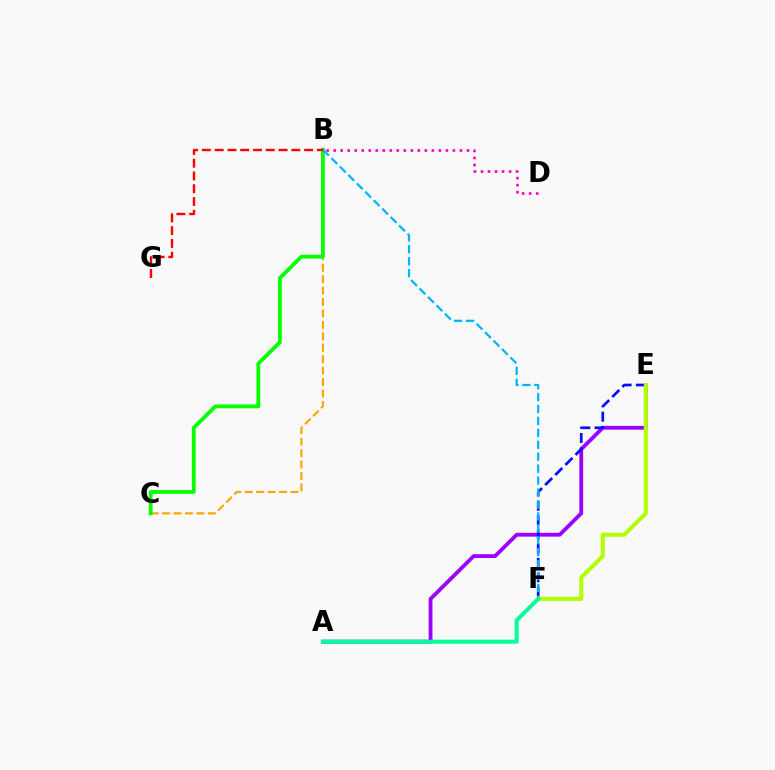{('A', 'E'): [{'color': '#9b00ff', 'line_style': 'solid', 'thickness': 2.74}], ('B', 'C'): [{'color': '#ffa500', 'line_style': 'dashed', 'thickness': 1.55}, {'color': '#08ff00', 'line_style': 'solid', 'thickness': 2.75}], ('E', 'F'): [{'color': '#0010ff', 'line_style': 'dashed', 'thickness': 1.94}, {'color': '#b3ff00', 'line_style': 'solid', 'thickness': 2.93}], ('B', 'F'): [{'color': '#00b5ff', 'line_style': 'dashed', 'thickness': 1.62}], ('A', 'F'): [{'color': '#00ff9d', 'line_style': 'solid', 'thickness': 2.89}], ('B', 'G'): [{'color': '#ff0000', 'line_style': 'dashed', 'thickness': 1.74}], ('B', 'D'): [{'color': '#ff00bd', 'line_style': 'dotted', 'thickness': 1.91}]}